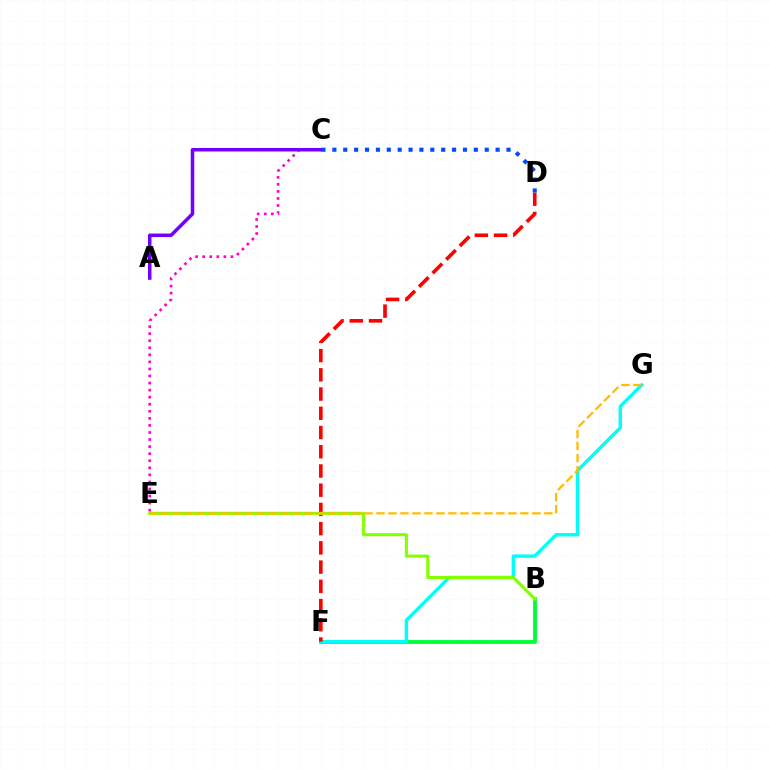{('B', 'F'): [{'color': '#00ff39', 'line_style': 'solid', 'thickness': 2.78}], ('F', 'G'): [{'color': '#00fff6', 'line_style': 'solid', 'thickness': 2.44}], ('D', 'F'): [{'color': '#ff0000', 'line_style': 'dashed', 'thickness': 2.61}], ('C', 'E'): [{'color': '#ff00cf', 'line_style': 'dotted', 'thickness': 1.92}], ('B', 'E'): [{'color': '#84ff00', 'line_style': 'solid', 'thickness': 2.23}], ('E', 'G'): [{'color': '#ffbd00', 'line_style': 'dashed', 'thickness': 1.63}], ('A', 'C'): [{'color': '#7200ff', 'line_style': 'solid', 'thickness': 2.53}], ('C', 'D'): [{'color': '#004bff', 'line_style': 'dotted', 'thickness': 2.96}]}